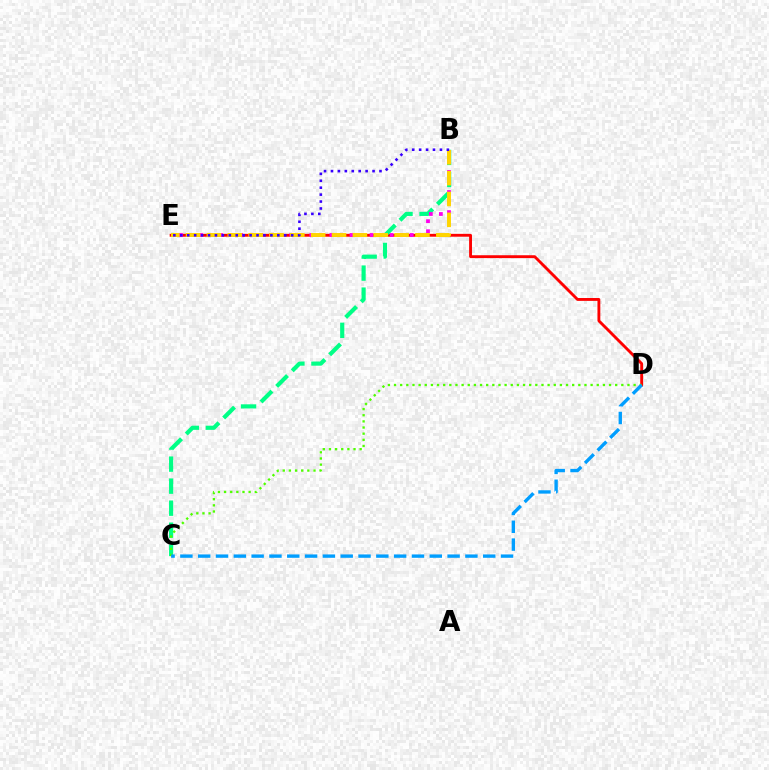{('D', 'E'): [{'color': '#ff0000', 'line_style': 'solid', 'thickness': 2.06}], ('B', 'C'): [{'color': '#00ff86', 'line_style': 'dashed', 'thickness': 2.99}], ('B', 'E'): [{'color': '#ff00ed', 'line_style': 'dotted', 'thickness': 2.73}, {'color': '#ffd500', 'line_style': 'dashed', 'thickness': 2.83}, {'color': '#3700ff', 'line_style': 'dotted', 'thickness': 1.88}], ('C', 'D'): [{'color': '#4fff00', 'line_style': 'dotted', 'thickness': 1.67}, {'color': '#009eff', 'line_style': 'dashed', 'thickness': 2.42}]}